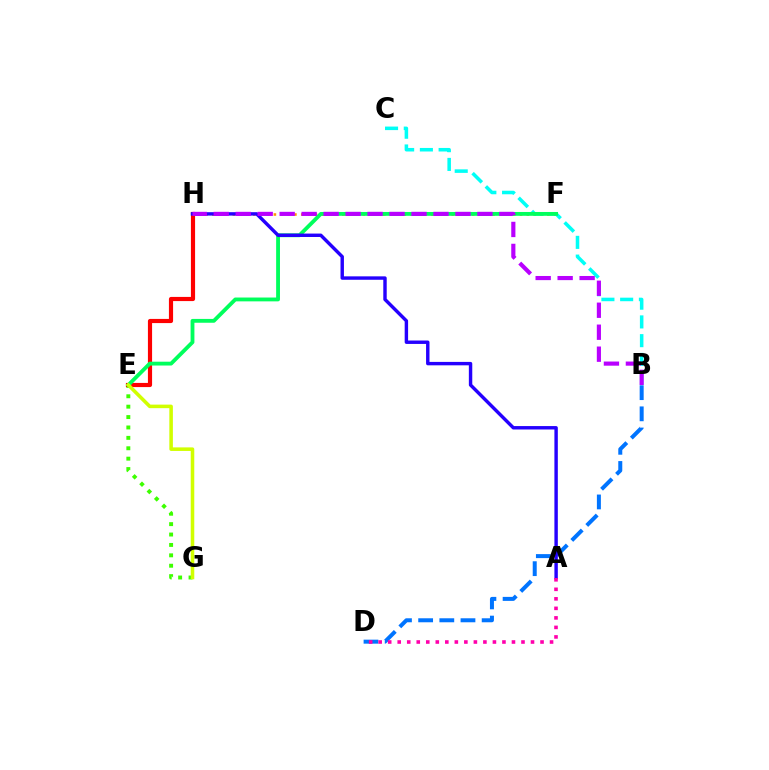{('E', 'G'): [{'color': '#3dff00', 'line_style': 'dotted', 'thickness': 2.83}, {'color': '#d1ff00', 'line_style': 'solid', 'thickness': 2.56}], ('F', 'H'): [{'color': '#ff9400', 'line_style': 'dotted', 'thickness': 1.86}], ('E', 'H'): [{'color': '#ff0000', 'line_style': 'solid', 'thickness': 3.0}], ('B', 'D'): [{'color': '#0074ff', 'line_style': 'dashed', 'thickness': 2.88}], ('B', 'C'): [{'color': '#00fff6', 'line_style': 'dashed', 'thickness': 2.55}], ('E', 'F'): [{'color': '#00ff5c', 'line_style': 'solid', 'thickness': 2.76}], ('A', 'H'): [{'color': '#2500ff', 'line_style': 'solid', 'thickness': 2.46}], ('A', 'D'): [{'color': '#ff00ac', 'line_style': 'dotted', 'thickness': 2.59}], ('B', 'H'): [{'color': '#b900ff', 'line_style': 'dashed', 'thickness': 2.99}]}